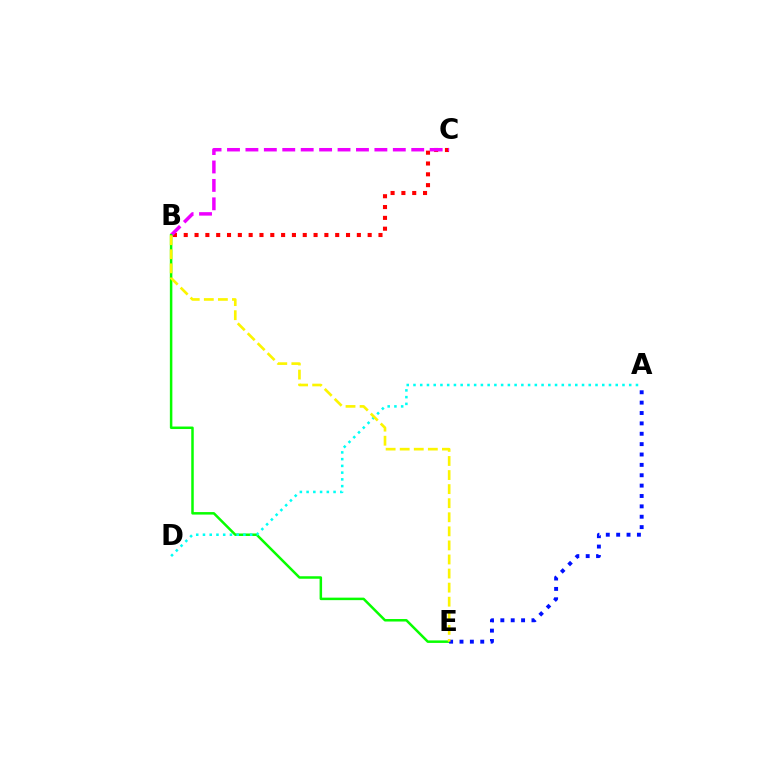{('B', 'C'): [{'color': '#ff0000', 'line_style': 'dotted', 'thickness': 2.94}, {'color': '#ee00ff', 'line_style': 'dashed', 'thickness': 2.5}], ('B', 'E'): [{'color': '#08ff00', 'line_style': 'solid', 'thickness': 1.8}, {'color': '#fcf500', 'line_style': 'dashed', 'thickness': 1.91}], ('A', 'E'): [{'color': '#0010ff', 'line_style': 'dotted', 'thickness': 2.82}], ('A', 'D'): [{'color': '#00fff6', 'line_style': 'dotted', 'thickness': 1.83}]}